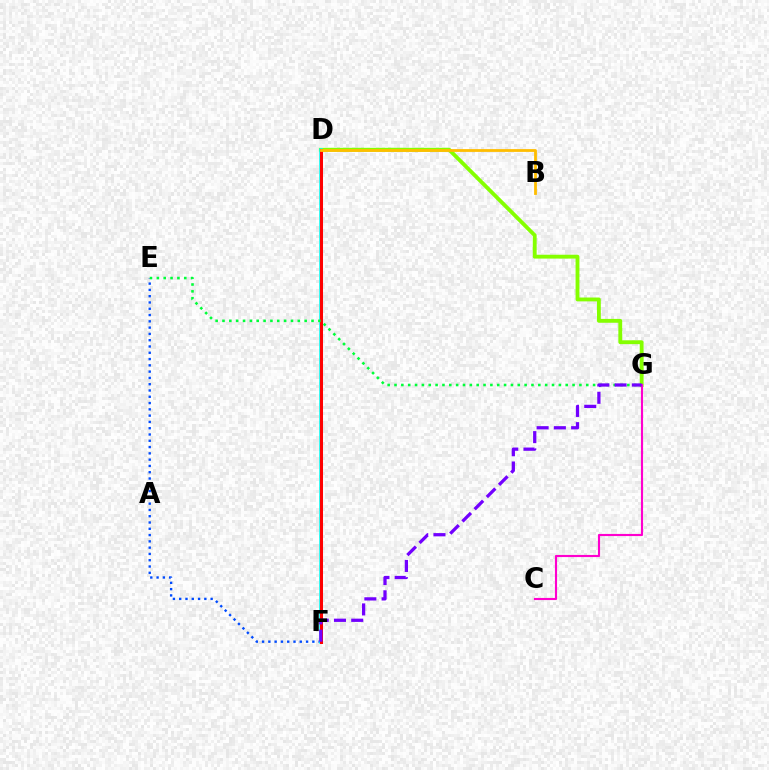{('E', 'F'): [{'color': '#004bff', 'line_style': 'dotted', 'thickness': 1.71}], ('D', 'G'): [{'color': '#84ff00', 'line_style': 'solid', 'thickness': 2.77}], ('D', 'F'): [{'color': '#00fff6', 'line_style': 'solid', 'thickness': 2.54}, {'color': '#ff0000', 'line_style': 'solid', 'thickness': 2.18}], ('E', 'G'): [{'color': '#00ff39', 'line_style': 'dotted', 'thickness': 1.86}], ('C', 'G'): [{'color': '#ff00cf', 'line_style': 'solid', 'thickness': 1.54}], ('B', 'D'): [{'color': '#ffbd00', 'line_style': 'solid', 'thickness': 2.01}], ('F', 'G'): [{'color': '#7200ff', 'line_style': 'dashed', 'thickness': 2.34}]}